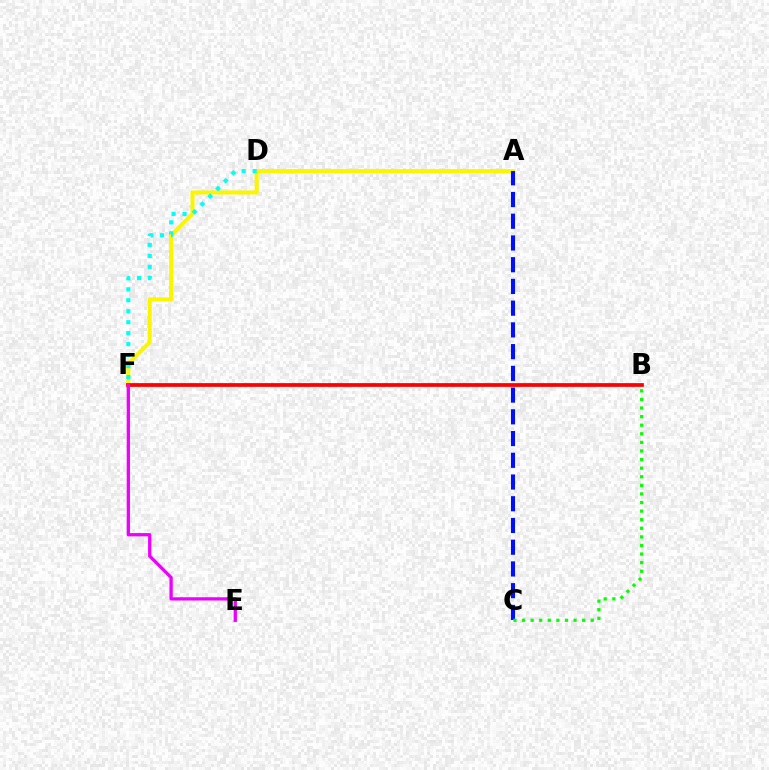{('A', 'F'): [{'color': '#fcf500', 'line_style': 'solid', 'thickness': 2.91}], ('D', 'F'): [{'color': '#00fff6', 'line_style': 'dotted', 'thickness': 2.98}], ('B', 'F'): [{'color': '#ff0000', 'line_style': 'solid', 'thickness': 2.7}], ('A', 'C'): [{'color': '#0010ff', 'line_style': 'dashed', 'thickness': 2.95}], ('E', 'F'): [{'color': '#ee00ff', 'line_style': 'solid', 'thickness': 2.36}], ('B', 'C'): [{'color': '#08ff00', 'line_style': 'dotted', 'thickness': 2.33}]}